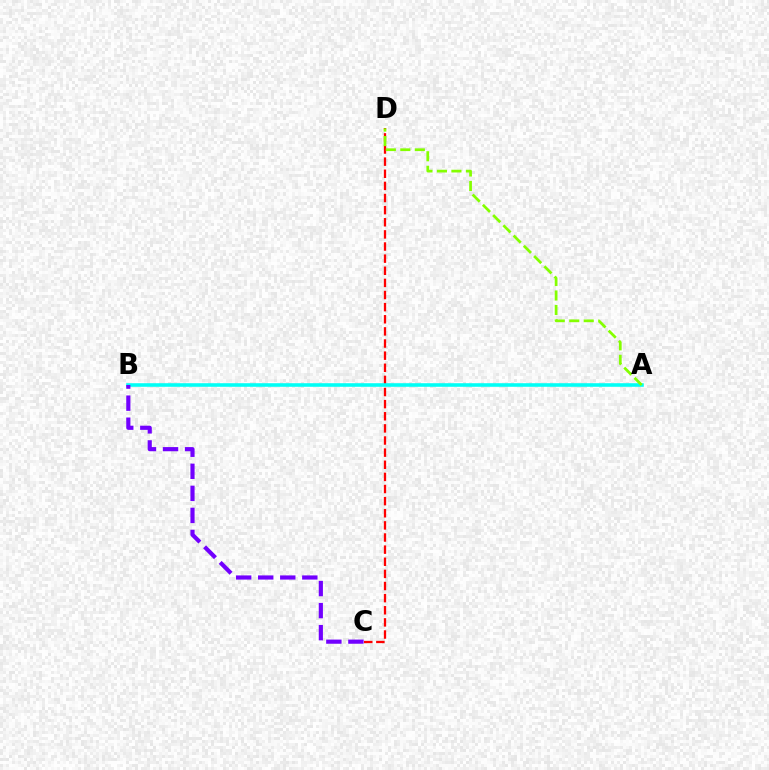{('C', 'D'): [{'color': '#ff0000', 'line_style': 'dashed', 'thickness': 1.65}], ('A', 'B'): [{'color': '#00fff6', 'line_style': 'solid', 'thickness': 2.57}], ('A', 'D'): [{'color': '#84ff00', 'line_style': 'dashed', 'thickness': 1.97}], ('B', 'C'): [{'color': '#7200ff', 'line_style': 'dashed', 'thickness': 3.0}]}